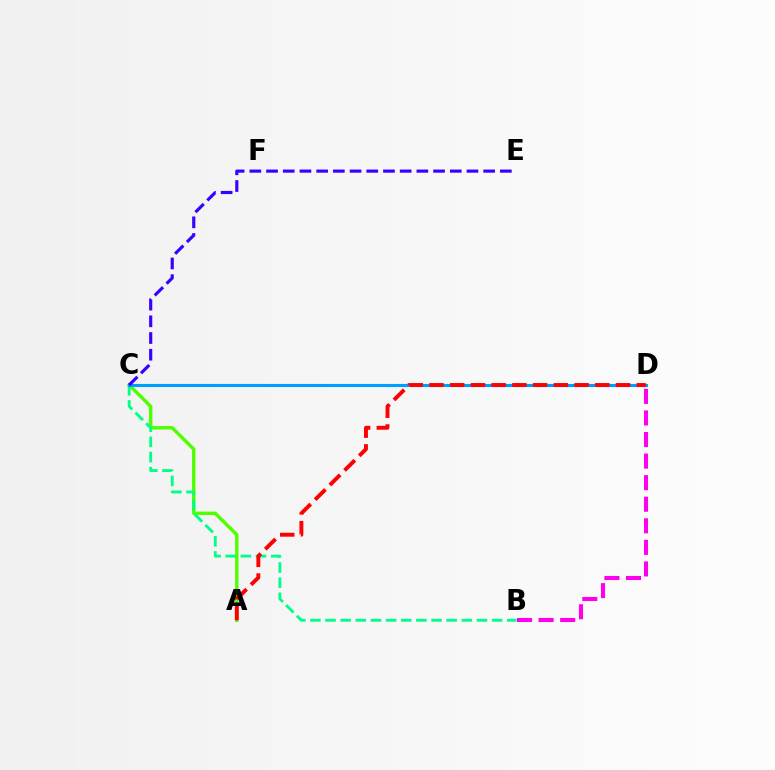{('C', 'D'): [{'color': '#ffd500', 'line_style': 'dashed', 'thickness': 1.83}, {'color': '#009eff', 'line_style': 'solid', 'thickness': 2.24}], ('A', 'C'): [{'color': '#4fff00', 'line_style': 'solid', 'thickness': 2.45}], ('B', 'C'): [{'color': '#00ff86', 'line_style': 'dashed', 'thickness': 2.06}], ('B', 'D'): [{'color': '#ff00ed', 'line_style': 'dashed', 'thickness': 2.93}], ('A', 'D'): [{'color': '#ff0000', 'line_style': 'dashed', 'thickness': 2.82}], ('C', 'E'): [{'color': '#3700ff', 'line_style': 'dashed', 'thickness': 2.27}]}